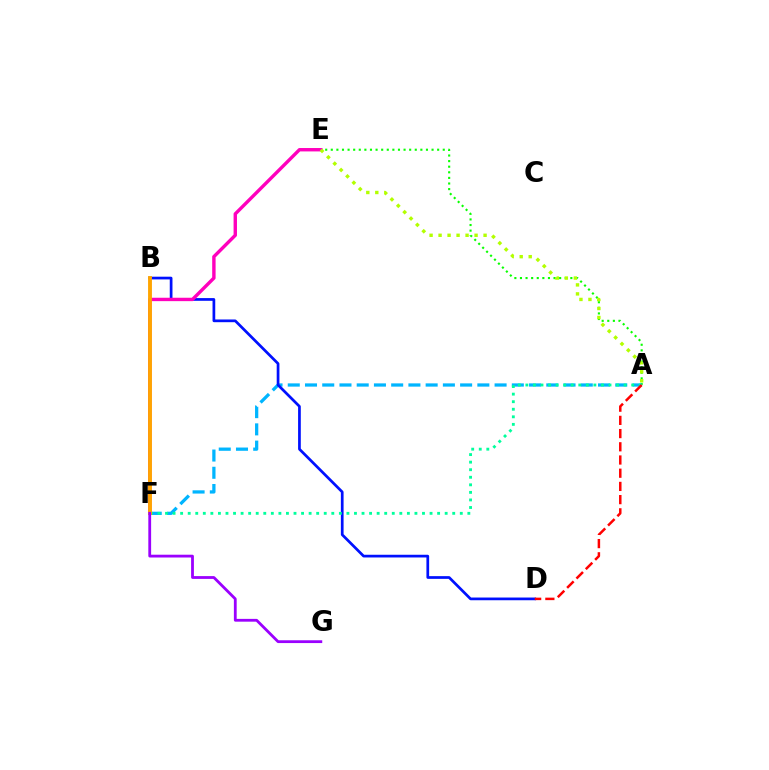{('A', 'E'): [{'color': '#08ff00', 'line_style': 'dotted', 'thickness': 1.52}, {'color': '#b3ff00', 'line_style': 'dotted', 'thickness': 2.45}], ('A', 'F'): [{'color': '#00b5ff', 'line_style': 'dashed', 'thickness': 2.34}, {'color': '#00ff9d', 'line_style': 'dotted', 'thickness': 2.05}], ('B', 'D'): [{'color': '#0010ff', 'line_style': 'solid', 'thickness': 1.96}], ('E', 'F'): [{'color': '#ff00bd', 'line_style': 'solid', 'thickness': 2.45}], ('B', 'F'): [{'color': '#ffa500', 'line_style': 'solid', 'thickness': 2.78}], ('F', 'G'): [{'color': '#9b00ff', 'line_style': 'solid', 'thickness': 2.01}], ('A', 'D'): [{'color': '#ff0000', 'line_style': 'dashed', 'thickness': 1.79}]}